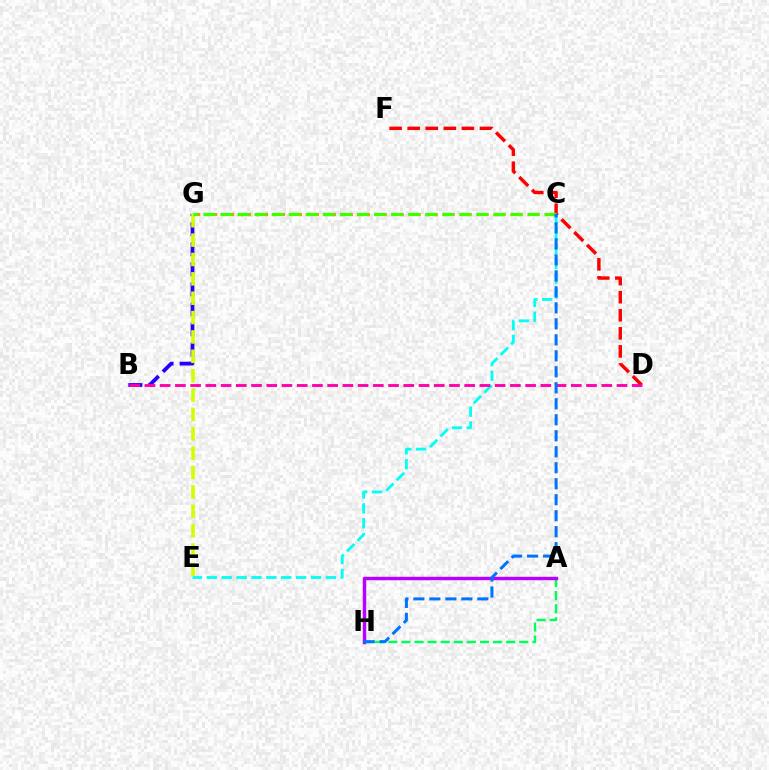{('A', 'H'): [{'color': '#00ff5c', 'line_style': 'dashed', 'thickness': 1.78}, {'color': '#b900ff', 'line_style': 'solid', 'thickness': 2.47}], ('D', 'F'): [{'color': '#ff0000', 'line_style': 'dashed', 'thickness': 2.46}], ('B', 'G'): [{'color': '#2500ff', 'line_style': 'dashed', 'thickness': 2.72}], ('C', 'G'): [{'color': '#ff9400', 'line_style': 'dotted', 'thickness': 2.3}, {'color': '#3dff00', 'line_style': 'dashed', 'thickness': 2.32}], ('C', 'E'): [{'color': '#00fff6', 'line_style': 'dashed', 'thickness': 2.02}], ('E', 'G'): [{'color': '#d1ff00', 'line_style': 'dashed', 'thickness': 2.63}], ('B', 'D'): [{'color': '#ff00ac', 'line_style': 'dashed', 'thickness': 2.07}], ('C', 'H'): [{'color': '#0074ff', 'line_style': 'dashed', 'thickness': 2.17}]}